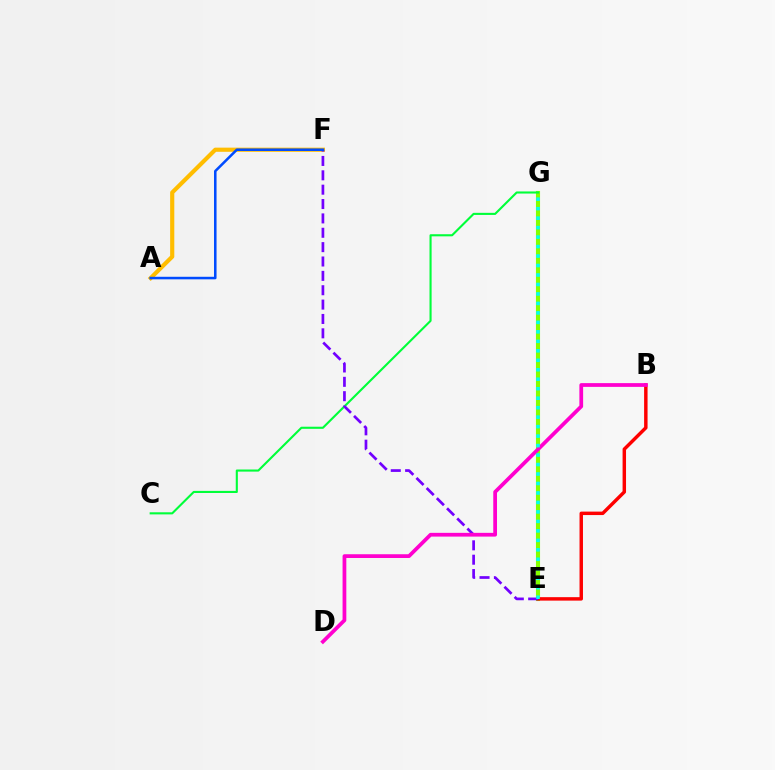{('E', 'G'): [{'color': '#84ff00', 'line_style': 'solid', 'thickness': 2.94}, {'color': '#00fff6', 'line_style': 'dotted', 'thickness': 2.57}], ('A', 'F'): [{'color': '#ffbd00', 'line_style': 'solid', 'thickness': 3.0}, {'color': '#004bff', 'line_style': 'solid', 'thickness': 1.83}], ('C', 'G'): [{'color': '#00ff39', 'line_style': 'solid', 'thickness': 1.52}], ('B', 'E'): [{'color': '#ff0000', 'line_style': 'solid', 'thickness': 2.48}], ('E', 'F'): [{'color': '#7200ff', 'line_style': 'dashed', 'thickness': 1.95}], ('B', 'D'): [{'color': '#ff00cf', 'line_style': 'solid', 'thickness': 2.7}]}